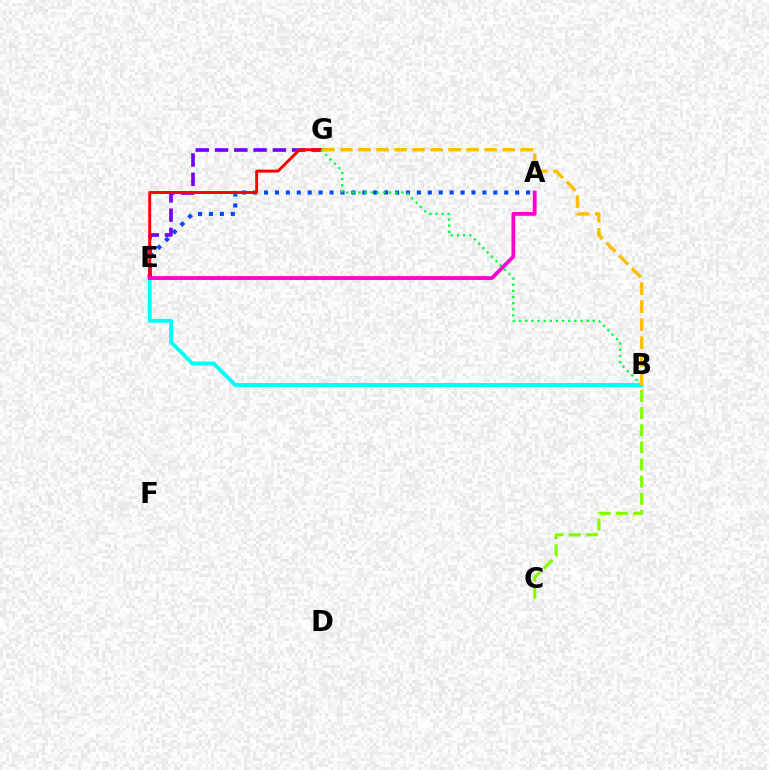{('A', 'E'): [{'color': '#004bff', 'line_style': 'dotted', 'thickness': 2.97}, {'color': '#ff00cf', 'line_style': 'solid', 'thickness': 2.73}], ('B', 'E'): [{'color': '#00fff6', 'line_style': 'solid', 'thickness': 2.78}], ('E', 'G'): [{'color': '#7200ff', 'line_style': 'dashed', 'thickness': 2.62}, {'color': '#ff0000', 'line_style': 'solid', 'thickness': 2.1}], ('B', 'G'): [{'color': '#00ff39', 'line_style': 'dotted', 'thickness': 1.67}, {'color': '#ffbd00', 'line_style': 'dashed', 'thickness': 2.45}], ('B', 'C'): [{'color': '#84ff00', 'line_style': 'dashed', 'thickness': 2.33}]}